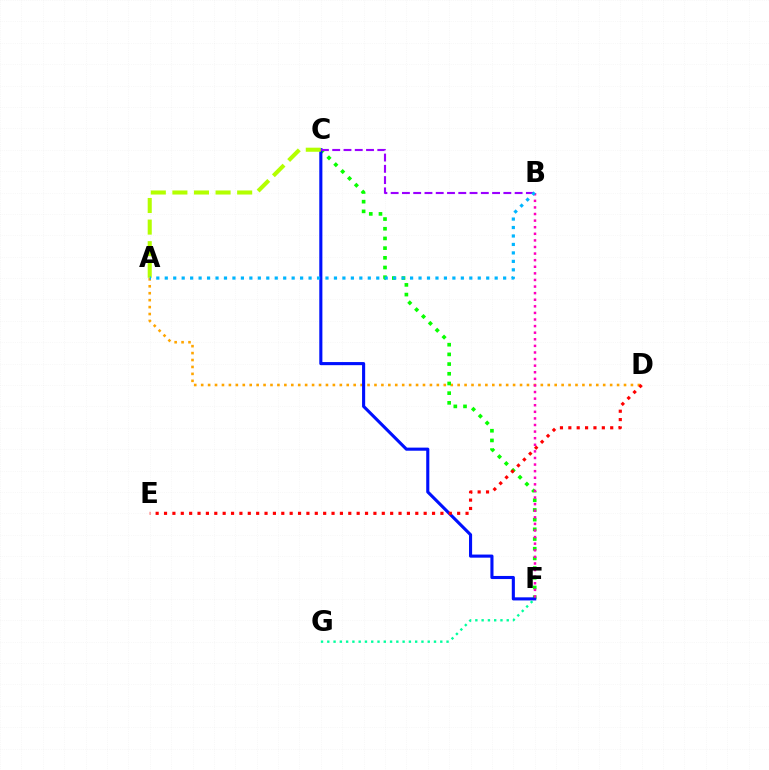{('A', 'D'): [{'color': '#ffa500', 'line_style': 'dotted', 'thickness': 1.88}], ('C', 'F'): [{'color': '#08ff00', 'line_style': 'dotted', 'thickness': 2.63}, {'color': '#0010ff', 'line_style': 'solid', 'thickness': 2.23}], ('B', 'C'): [{'color': '#9b00ff', 'line_style': 'dashed', 'thickness': 1.53}], ('B', 'F'): [{'color': '#ff00bd', 'line_style': 'dotted', 'thickness': 1.79}], ('A', 'C'): [{'color': '#b3ff00', 'line_style': 'dashed', 'thickness': 2.93}], ('A', 'B'): [{'color': '#00b5ff', 'line_style': 'dotted', 'thickness': 2.3}], ('D', 'E'): [{'color': '#ff0000', 'line_style': 'dotted', 'thickness': 2.28}], ('F', 'G'): [{'color': '#00ff9d', 'line_style': 'dotted', 'thickness': 1.71}]}